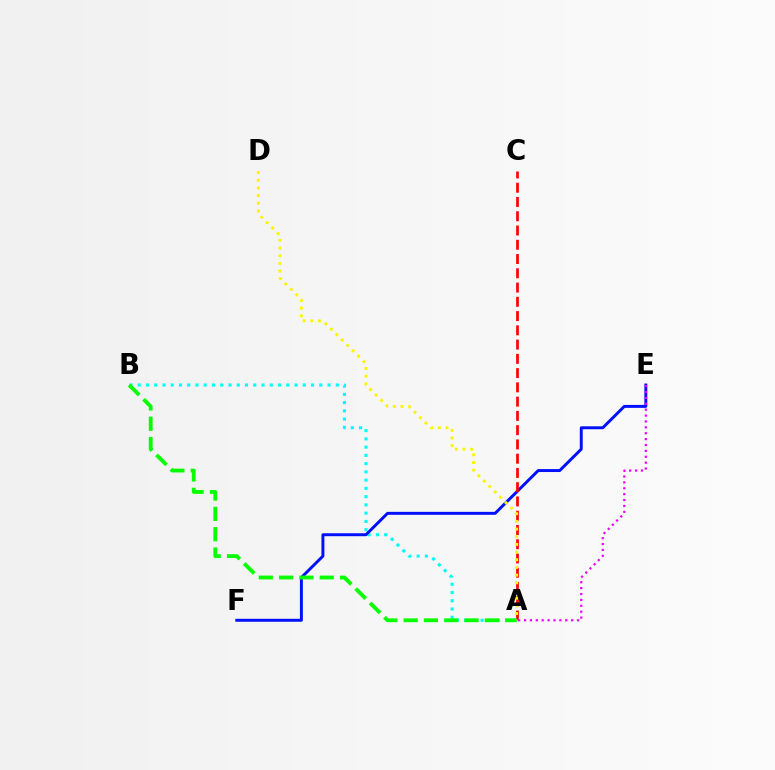{('A', 'B'): [{'color': '#00fff6', 'line_style': 'dotted', 'thickness': 2.24}, {'color': '#08ff00', 'line_style': 'dashed', 'thickness': 2.76}], ('E', 'F'): [{'color': '#0010ff', 'line_style': 'solid', 'thickness': 2.12}], ('A', 'C'): [{'color': '#ff0000', 'line_style': 'dashed', 'thickness': 1.94}], ('A', 'E'): [{'color': '#ee00ff', 'line_style': 'dotted', 'thickness': 1.6}], ('A', 'D'): [{'color': '#fcf500', 'line_style': 'dotted', 'thickness': 2.09}]}